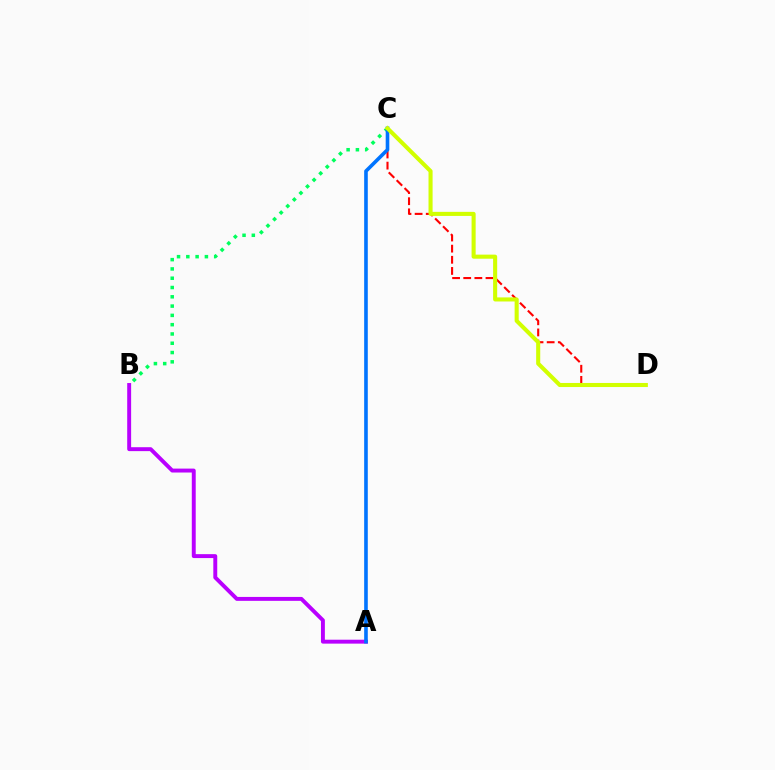{('B', 'C'): [{'color': '#00ff5c', 'line_style': 'dotted', 'thickness': 2.52}], ('A', 'B'): [{'color': '#b900ff', 'line_style': 'solid', 'thickness': 2.82}], ('C', 'D'): [{'color': '#ff0000', 'line_style': 'dashed', 'thickness': 1.51}, {'color': '#d1ff00', 'line_style': 'solid', 'thickness': 2.93}], ('A', 'C'): [{'color': '#0074ff', 'line_style': 'solid', 'thickness': 2.6}]}